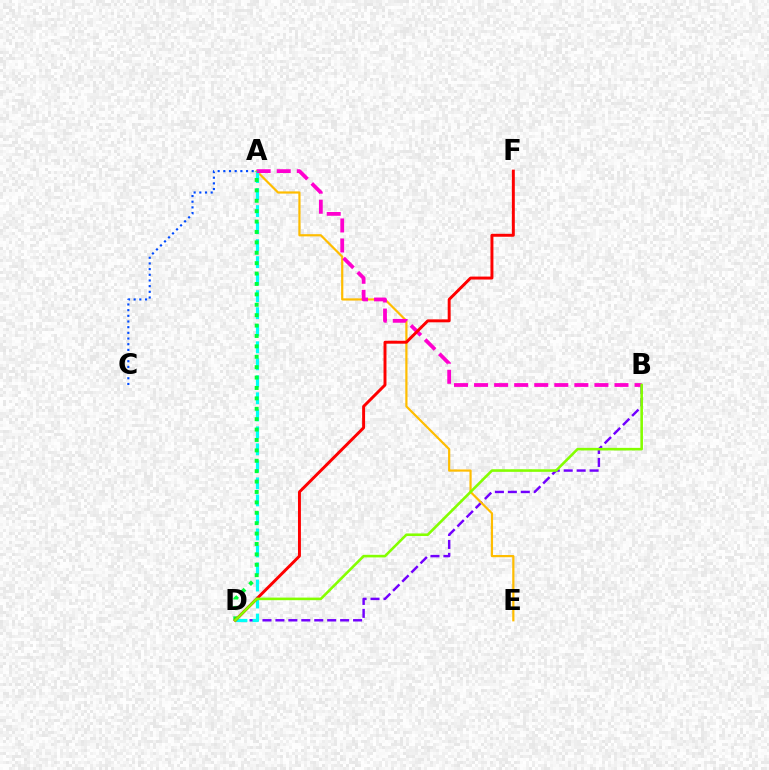{('B', 'D'): [{'color': '#7200ff', 'line_style': 'dashed', 'thickness': 1.76}, {'color': '#84ff00', 'line_style': 'solid', 'thickness': 1.86}], ('A', 'E'): [{'color': '#ffbd00', 'line_style': 'solid', 'thickness': 1.59}], ('A', 'D'): [{'color': '#00fff6', 'line_style': 'dashed', 'thickness': 2.31}, {'color': '#00ff39', 'line_style': 'dotted', 'thickness': 2.83}], ('A', 'B'): [{'color': '#ff00cf', 'line_style': 'dashed', 'thickness': 2.73}], ('A', 'C'): [{'color': '#004bff', 'line_style': 'dotted', 'thickness': 1.54}], ('D', 'F'): [{'color': '#ff0000', 'line_style': 'solid', 'thickness': 2.12}]}